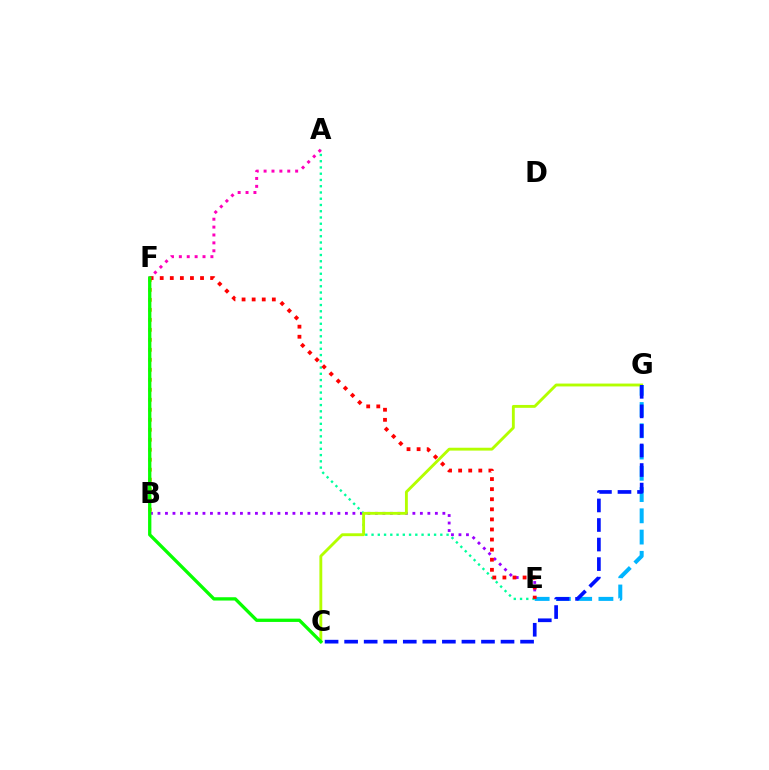{('B', 'E'): [{'color': '#9b00ff', 'line_style': 'dotted', 'thickness': 2.04}], ('A', 'E'): [{'color': '#00ff9d', 'line_style': 'dotted', 'thickness': 1.7}], ('B', 'F'): [{'color': '#ffa500', 'line_style': 'dotted', 'thickness': 2.71}], ('E', 'G'): [{'color': '#00b5ff', 'line_style': 'dashed', 'thickness': 2.89}], ('E', 'F'): [{'color': '#ff0000', 'line_style': 'dotted', 'thickness': 2.74}], ('C', 'G'): [{'color': '#b3ff00', 'line_style': 'solid', 'thickness': 2.06}, {'color': '#0010ff', 'line_style': 'dashed', 'thickness': 2.66}], ('A', 'F'): [{'color': '#ff00bd', 'line_style': 'dotted', 'thickness': 2.14}], ('C', 'F'): [{'color': '#08ff00', 'line_style': 'solid', 'thickness': 2.38}]}